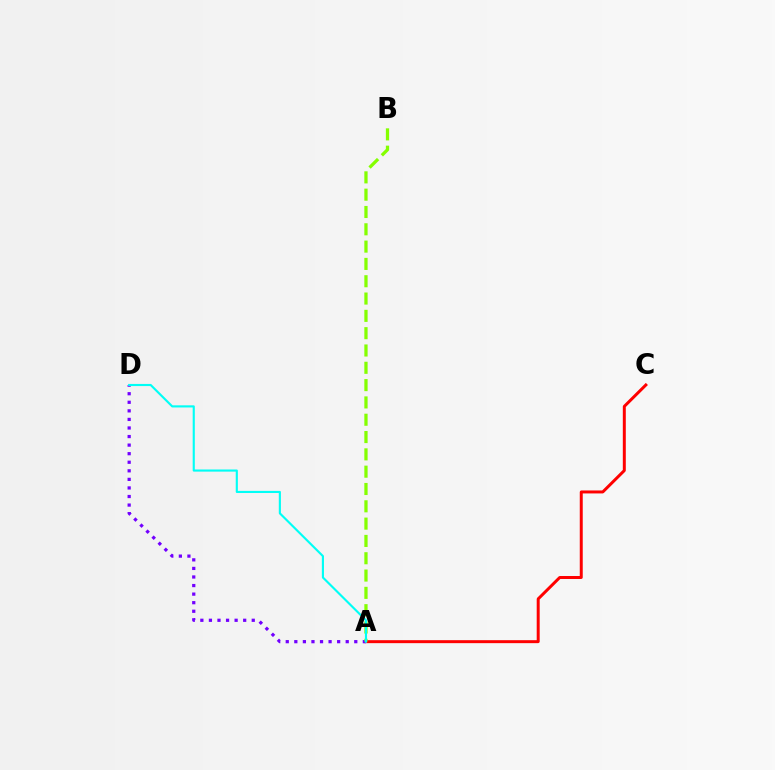{('A', 'C'): [{'color': '#ff0000', 'line_style': 'solid', 'thickness': 2.14}], ('A', 'D'): [{'color': '#7200ff', 'line_style': 'dotted', 'thickness': 2.33}, {'color': '#00fff6', 'line_style': 'solid', 'thickness': 1.54}], ('A', 'B'): [{'color': '#84ff00', 'line_style': 'dashed', 'thickness': 2.35}]}